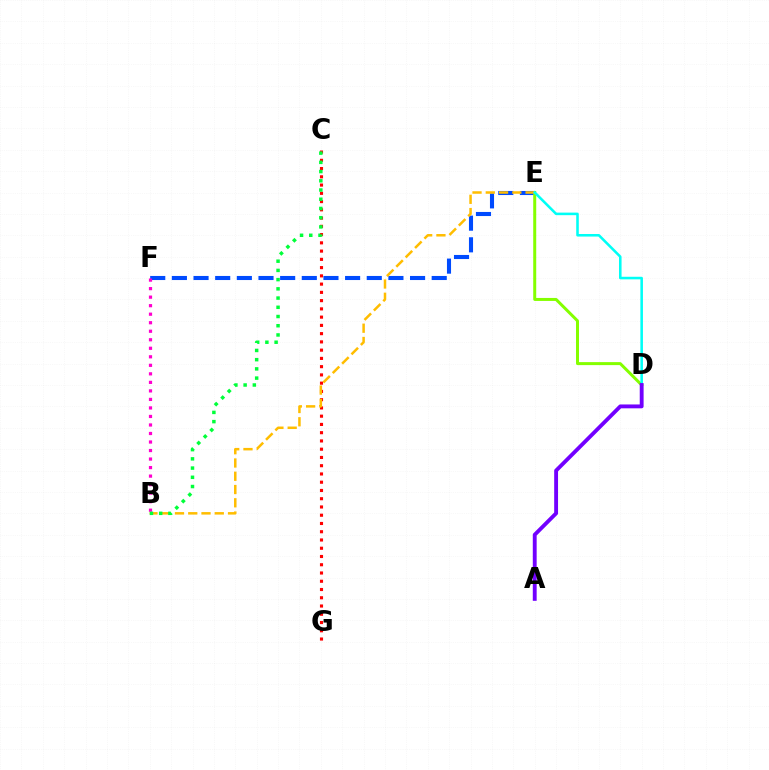{('E', 'F'): [{'color': '#004bff', 'line_style': 'dashed', 'thickness': 2.94}], ('C', 'G'): [{'color': '#ff0000', 'line_style': 'dotted', 'thickness': 2.24}], ('D', 'E'): [{'color': '#84ff00', 'line_style': 'solid', 'thickness': 2.16}, {'color': '#00fff6', 'line_style': 'solid', 'thickness': 1.84}], ('B', 'F'): [{'color': '#ff00cf', 'line_style': 'dotted', 'thickness': 2.32}], ('B', 'E'): [{'color': '#ffbd00', 'line_style': 'dashed', 'thickness': 1.8}], ('A', 'D'): [{'color': '#7200ff', 'line_style': 'solid', 'thickness': 2.78}], ('B', 'C'): [{'color': '#00ff39', 'line_style': 'dotted', 'thickness': 2.51}]}